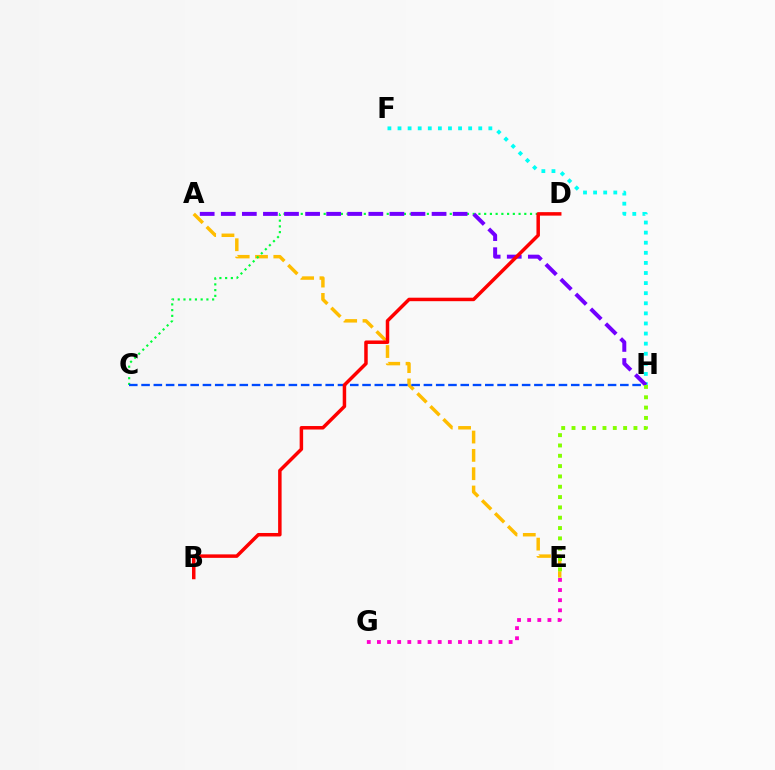{('F', 'H'): [{'color': '#00fff6', 'line_style': 'dotted', 'thickness': 2.74}], ('A', 'E'): [{'color': '#ffbd00', 'line_style': 'dashed', 'thickness': 2.49}], ('C', 'D'): [{'color': '#00ff39', 'line_style': 'dotted', 'thickness': 1.56}], ('C', 'H'): [{'color': '#004bff', 'line_style': 'dashed', 'thickness': 1.67}], ('A', 'H'): [{'color': '#7200ff', 'line_style': 'dashed', 'thickness': 2.86}], ('E', 'H'): [{'color': '#84ff00', 'line_style': 'dotted', 'thickness': 2.8}], ('E', 'G'): [{'color': '#ff00cf', 'line_style': 'dotted', 'thickness': 2.75}], ('B', 'D'): [{'color': '#ff0000', 'line_style': 'solid', 'thickness': 2.51}]}